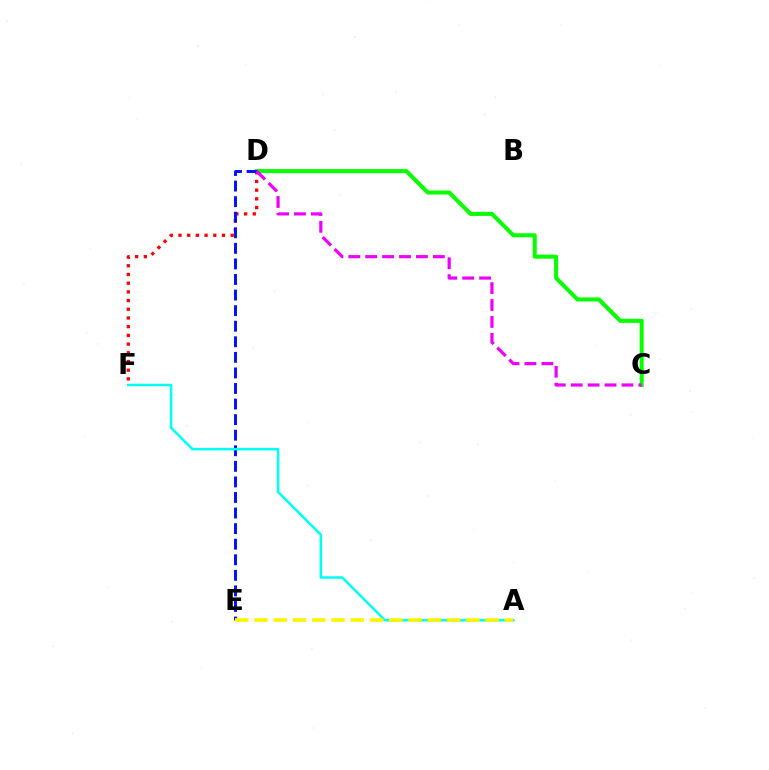{('C', 'D'): [{'color': '#08ff00', 'line_style': 'solid', 'thickness': 2.91}, {'color': '#ee00ff', 'line_style': 'dashed', 'thickness': 2.3}], ('D', 'F'): [{'color': '#ff0000', 'line_style': 'dotted', 'thickness': 2.36}], ('D', 'E'): [{'color': '#0010ff', 'line_style': 'dashed', 'thickness': 2.12}], ('A', 'F'): [{'color': '#00fff6', 'line_style': 'solid', 'thickness': 1.81}], ('A', 'E'): [{'color': '#fcf500', 'line_style': 'dashed', 'thickness': 2.62}]}